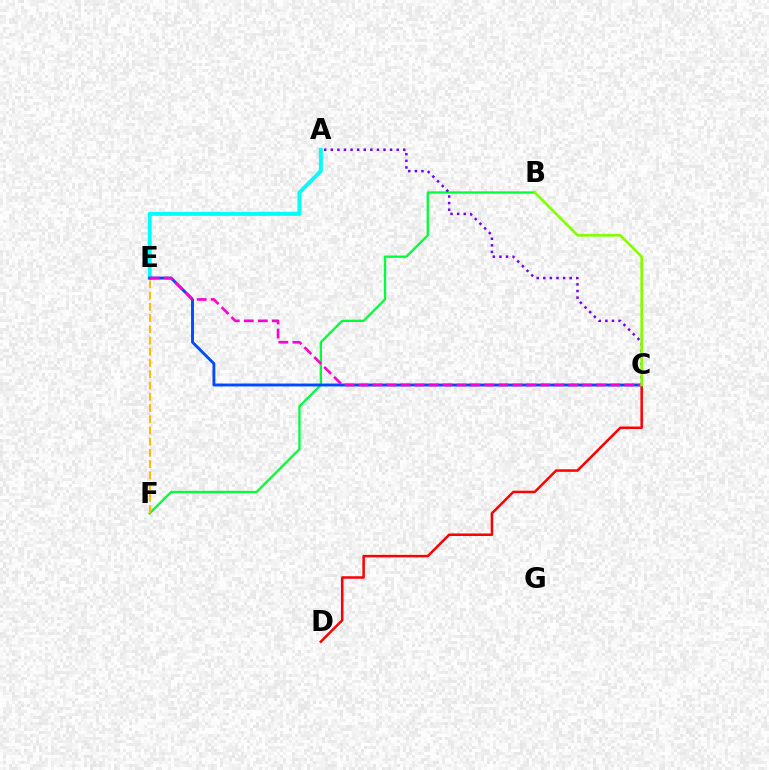{('A', 'E'): [{'color': '#00fff6', 'line_style': 'solid', 'thickness': 2.83}], ('B', 'F'): [{'color': '#00ff39', 'line_style': 'solid', 'thickness': 1.67}], ('E', 'F'): [{'color': '#ffbd00', 'line_style': 'dashed', 'thickness': 1.53}], ('A', 'C'): [{'color': '#7200ff', 'line_style': 'dotted', 'thickness': 1.79}], ('C', 'E'): [{'color': '#004bff', 'line_style': 'solid', 'thickness': 2.09}, {'color': '#ff00cf', 'line_style': 'dashed', 'thickness': 1.9}], ('C', 'D'): [{'color': '#ff0000', 'line_style': 'solid', 'thickness': 1.82}], ('B', 'C'): [{'color': '#84ff00', 'line_style': 'solid', 'thickness': 1.92}]}